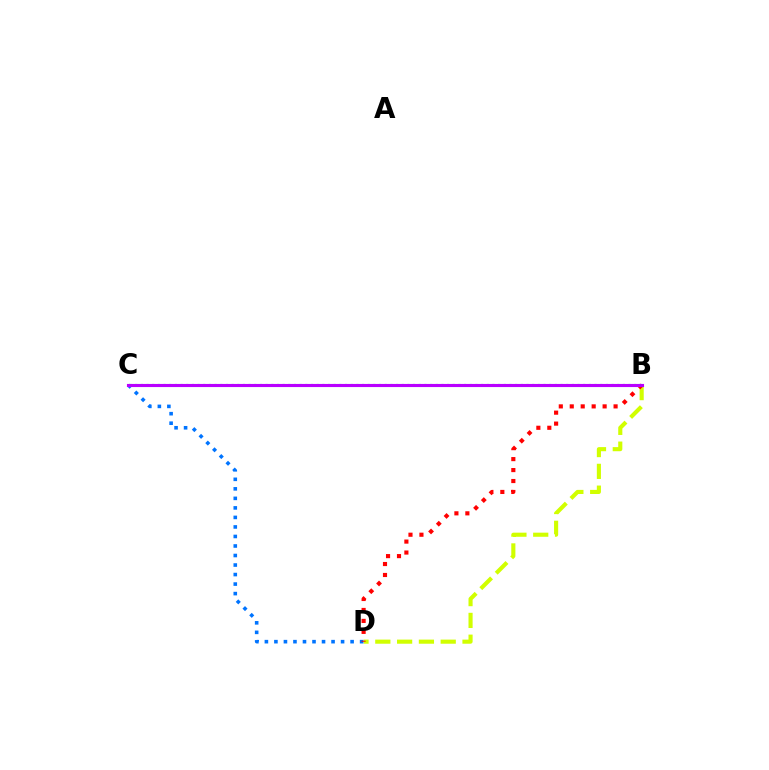{('B', 'D'): [{'color': '#d1ff00', 'line_style': 'dashed', 'thickness': 2.96}, {'color': '#ff0000', 'line_style': 'dotted', 'thickness': 2.98}], ('C', 'D'): [{'color': '#0074ff', 'line_style': 'dotted', 'thickness': 2.59}], ('B', 'C'): [{'color': '#00ff5c', 'line_style': 'dotted', 'thickness': 1.54}, {'color': '#b900ff', 'line_style': 'solid', 'thickness': 2.25}]}